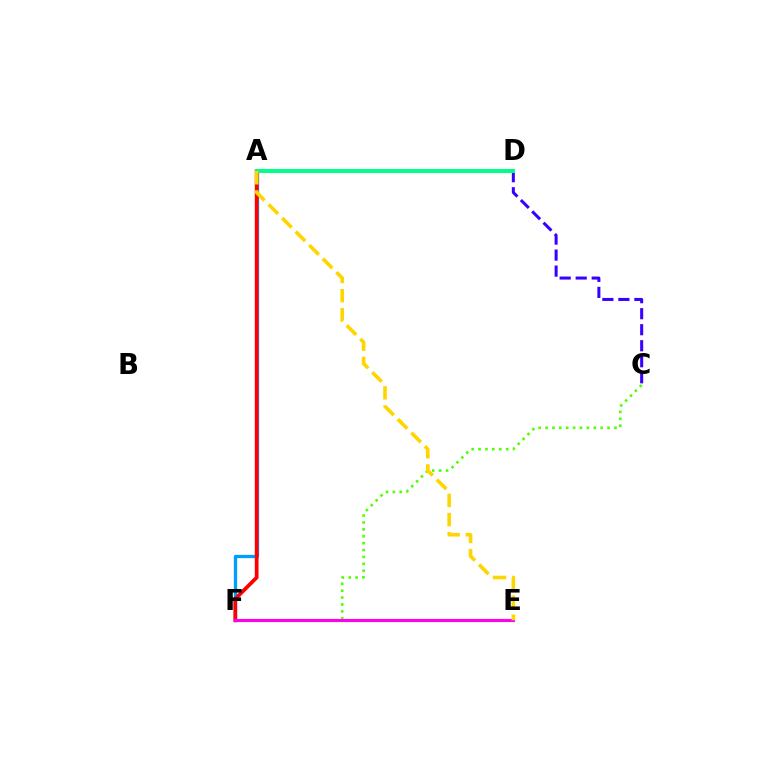{('C', 'F'): [{'color': '#4fff00', 'line_style': 'dotted', 'thickness': 1.87}], ('A', 'F'): [{'color': '#009eff', 'line_style': 'solid', 'thickness': 2.4}, {'color': '#ff0000', 'line_style': 'solid', 'thickness': 2.68}], ('E', 'F'): [{'color': '#ff00ed', 'line_style': 'solid', 'thickness': 2.25}], ('C', 'D'): [{'color': '#3700ff', 'line_style': 'dashed', 'thickness': 2.18}], ('A', 'D'): [{'color': '#00ff86', 'line_style': 'solid', 'thickness': 2.86}], ('A', 'E'): [{'color': '#ffd500', 'line_style': 'dashed', 'thickness': 2.6}]}